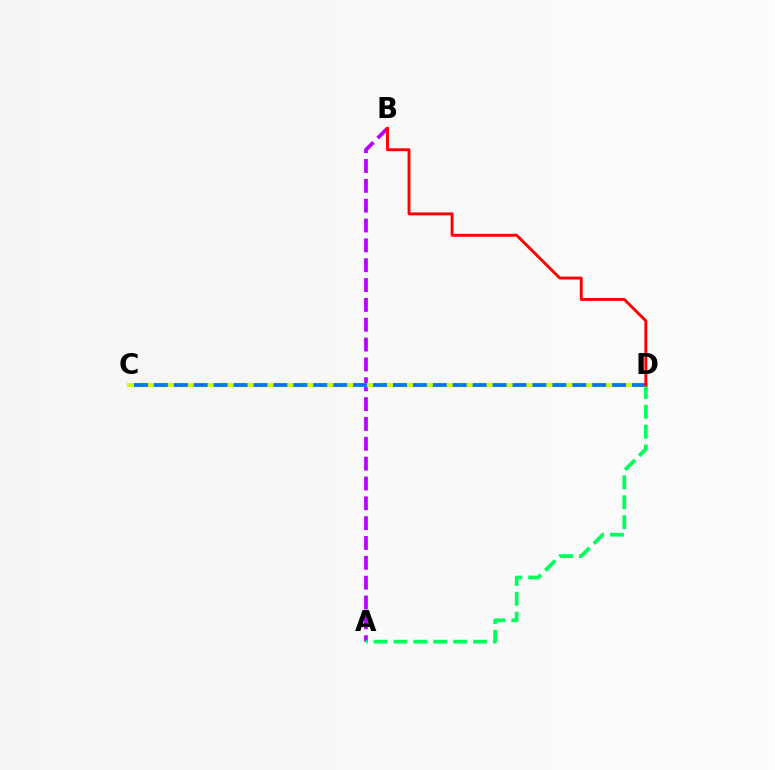{('A', 'B'): [{'color': '#b900ff', 'line_style': 'dashed', 'thickness': 2.7}], ('C', 'D'): [{'color': '#d1ff00', 'line_style': 'solid', 'thickness': 2.99}, {'color': '#0074ff', 'line_style': 'dashed', 'thickness': 2.71}], ('A', 'D'): [{'color': '#00ff5c', 'line_style': 'dashed', 'thickness': 2.7}], ('B', 'D'): [{'color': '#ff0000', 'line_style': 'solid', 'thickness': 2.09}]}